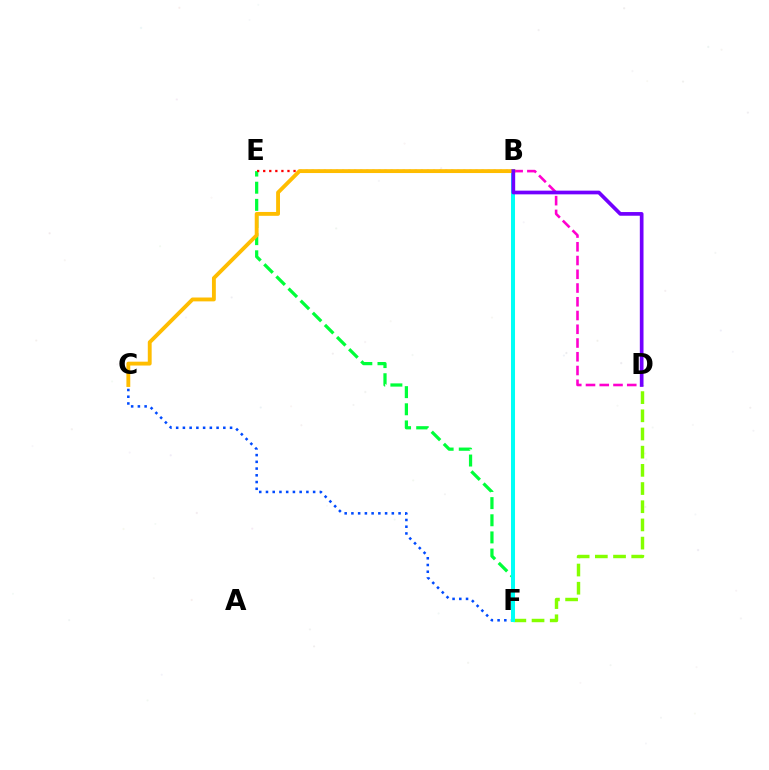{('E', 'F'): [{'color': '#00ff39', 'line_style': 'dashed', 'thickness': 2.33}], ('D', 'F'): [{'color': '#84ff00', 'line_style': 'dashed', 'thickness': 2.47}], ('C', 'F'): [{'color': '#004bff', 'line_style': 'dotted', 'thickness': 1.83}], ('B', 'D'): [{'color': '#ff00cf', 'line_style': 'dashed', 'thickness': 1.87}, {'color': '#7200ff', 'line_style': 'solid', 'thickness': 2.66}], ('B', 'E'): [{'color': '#ff0000', 'line_style': 'dotted', 'thickness': 1.65}], ('B', 'F'): [{'color': '#00fff6', 'line_style': 'solid', 'thickness': 2.89}], ('B', 'C'): [{'color': '#ffbd00', 'line_style': 'solid', 'thickness': 2.78}]}